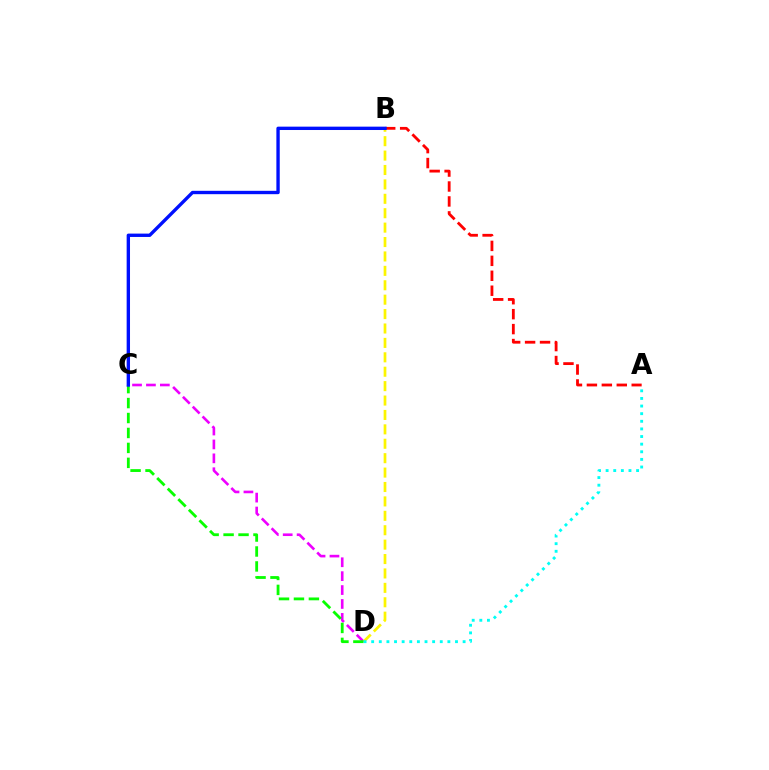{('C', 'D'): [{'color': '#ee00ff', 'line_style': 'dashed', 'thickness': 1.89}, {'color': '#08ff00', 'line_style': 'dashed', 'thickness': 2.03}], ('B', 'D'): [{'color': '#fcf500', 'line_style': 'dashed', 'thickness': 1.96}], ('A', 'B'): [{'color': '#ff0000', 'line_style': 'dashed', 'thickness': 2.03}], ('A', 'D'): [{'color': '#00fff6', 'line_style': 'dotted', 'thickness': 2.07}], ('B', 'C'): [{'color': '#0010ff', 'line_style': 'solid', 'thickness': 2.42}]}